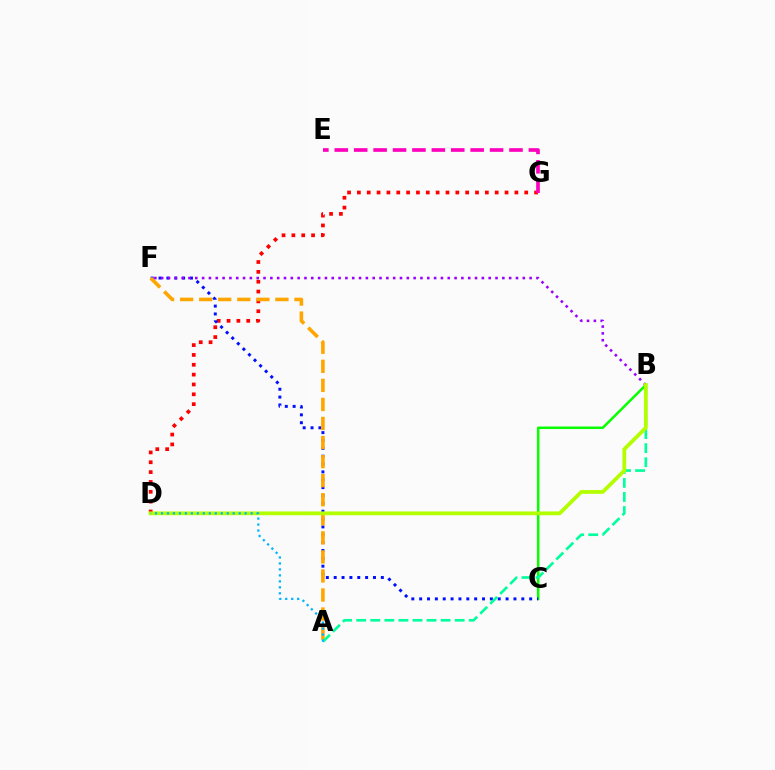{('B', 'C'): [{'color': '#08ff00', 'line_style': 'solid', 'thickness': 1.8}], ('D', 'G'): [{'color': '#ff0000', 'line_style': 'dotted', 'thickness': 2.67}], ('C', 'F'): [{'color': '#0010ff', 'line_style': 'dotted', 'thickness': 2.13}], ('E', 'G'): [{'color': '#ff00bd', 'line_style': 'dashed', 'thickness': 2.64}], ('A', 'F'): [{'color': '#ffa500', 'line_style': 'dashed', 'thickness': 2.59}], ('A', 'B'): [{'color': '#00ff9d', 'line_style': 'dashed', 'thickness': 1.91}], ('B', 'F'): [{'color': '#9b00ff', 'line_style': 'dotted', 'thickness': 1.85}], ('B', 'D'): [{'color': '#b3ff00', 'line_style': 'solid', 'thickness': 2.71}], ('A', 'D'): [{'color': '#00b5ff', 'line_style': 'dotted', 'thickness': 1.62}]}